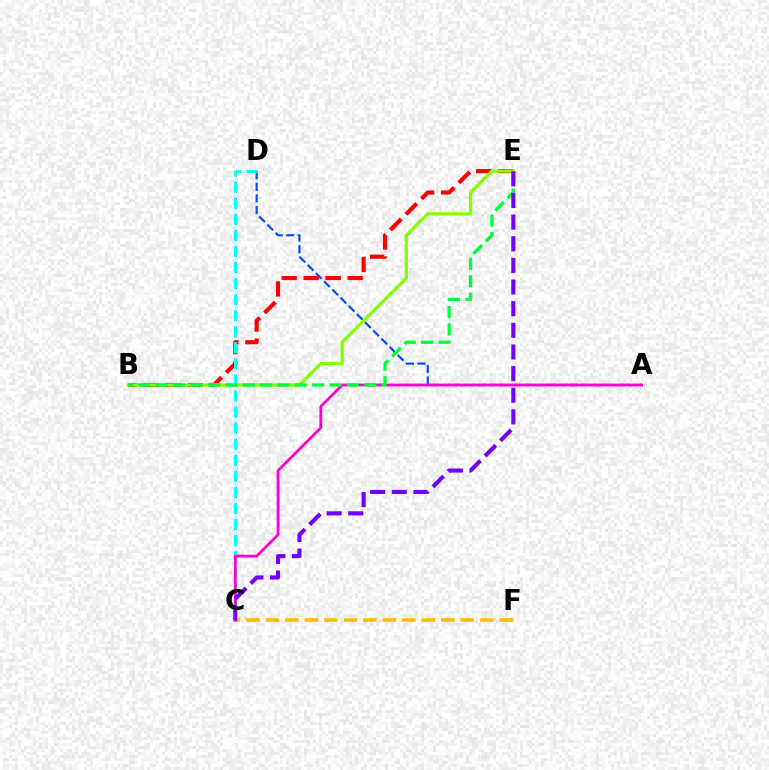{('B', 'E'): [{'color': '#ff0000', 'line_style': 'dashed', 'thickness': 2.99}, {'color': '#84ff00', 'line_style': 'solid', 'thickness': 2.33}, {'color': '#00ff39', 'line_style': 'dashed', 'thickness': 2.36}], ('C', 'F'): [{'color': '#ffbd00', 'line_style': 'dashed', 'thickness': 2.65}], ('A', 'D'): [{'color': '#004bff', 'line_style': 'dashed', 'thickness': 1.57}], ('C', 'D'): [{'color': '#00fff6', 'line_style': 'dashed', 'thickness': 2.18}], ('A', 'C'): [{'color': '#ff00cf', 'line_style': 'solid', 'thickness': 2.01}], ('C', 'E'): [{'color': '#7200ff', 'line_style': 'dashed', 'thickness': 2.94}]}